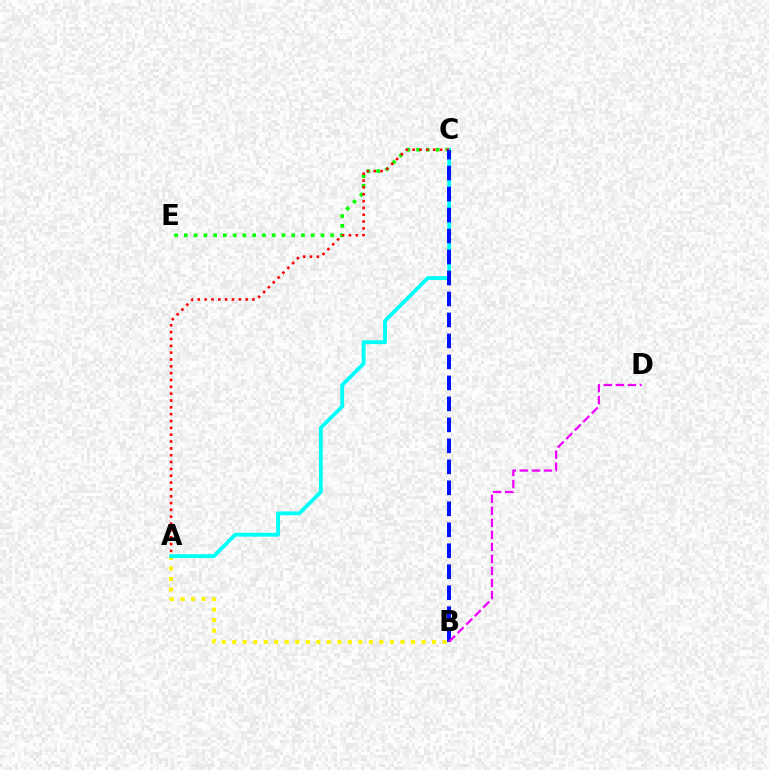{('A', 'B'): [{'color': '#fcf500', 'line_style': 'dotted', 'thickness': 2.86}], ('C', 'E'): [{'color': '#08ff00', 'line_style': 'dotted', 'thickness': 2.65}], ('A', 'C'): [{'color': '#00fff6', 'line_style': 'solid', 'thickness': 2.76}, {'color': '#ff0000', 'line_style': 'dotted', 'thickness': 1.86}], ('B', 'C'): [{'color': '#0010ff', 'line_style': 'dashed', 'thickness': 2.85}], ('B', 'D'): [{'color': '#ee00ff', 'line_style': 'dashed', 'thickness': 1.63}]}